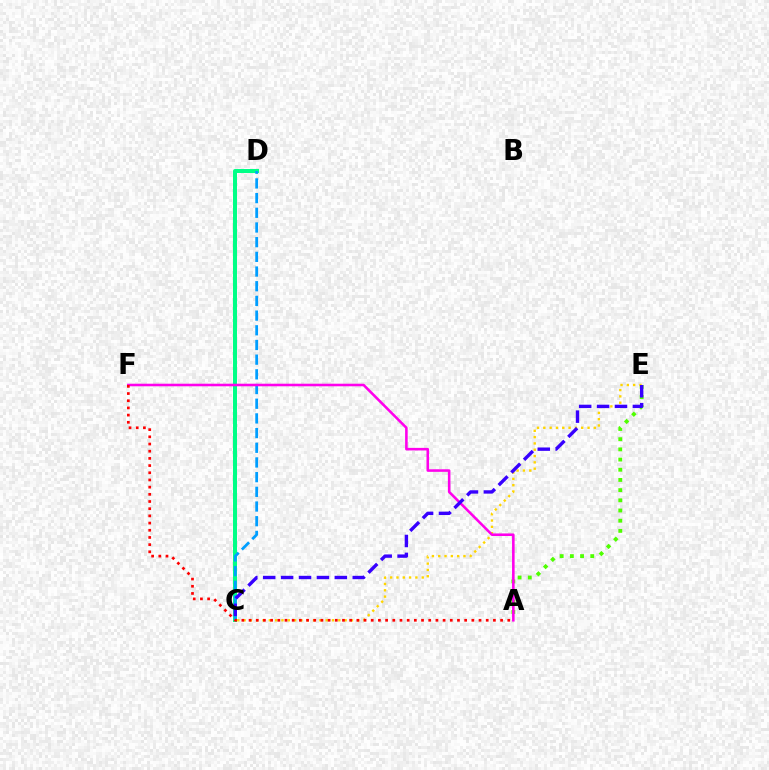{('C', 'D'): [{'color': '#00ff86', 'line_style': 'solid', 'thickness': 2.88}, {'color': '#009eff', 'line_style': 'dashed', 'thickness': 2.0}], ('A', 'E'): [{'color': '#4fff00', 'line_style': 'dotted', 'thickness': 2.77}], ('C', 'E'): [{'color': '#ffd500', 'line_style': 'dotted', 'thickness': 1.72}, {'color': '#3700ff', 'line_style': 'dashed', 'thickness': 2.43}], ('A', 'F'): [{'color': '#ff00ed', 'line_style': 'solid', 'thickness': 1.85}, {'color': '#ff0000', 'line_style': 'dotted', 'thickness': 1.95}]}